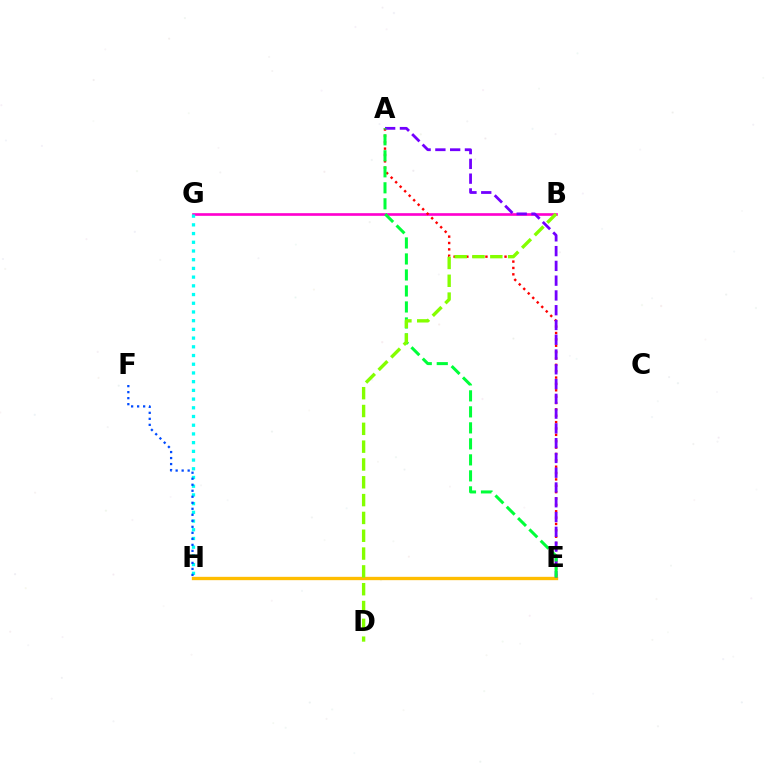{('B', 'G'): [{'color': '#ff00cf', 'line_style': 'solid', 'thickness': 1.91}], ('G', 'H'): [{'color': '#00fff6', 'line_style': 'dotted', 'thickness': 2.37}], ('E', 'H'): [{'color': '#ffbd00', 'line_style': 'solid', 'thickness': 2.4}], ('A', 'E'): [{'color': '#ff0000', 'line_style': 'dotted', 'thickness': 1.73}, {'color': '#7200ff', 'line_style': 'dashed', 'thickness': 2.01}, {'color': '#00ff39', 'line_style': 'dashed', 'thickness': 2.17}], ('F', 'H'): [{'color': '#004bff', 'line_style': 'dotted', 'thickness': 1.63}], ('B', 'D'): [{'color': '#84ff00', 'line_style': 'dashed', 'thickness': 2.42}]}